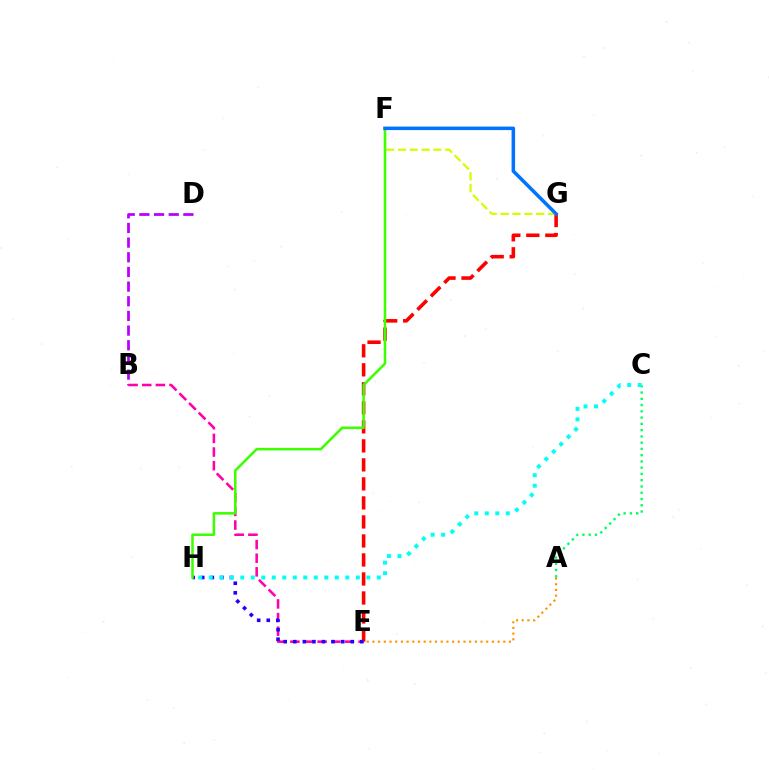{('E', 'G'): [{'color': '#ff0000', 'line_style': 'dashed', 'thickness': 2.58}], ('B', 'D'): [{'color': '#b900ff', 'line_style': 'dashed', 'thickness': 1.99}], ('A', 'E'): [{'color': '#ff9400', 'line_style': 'dotted', 'thickness': 1.55}], ('F', 'G'): [{'color': '#d1ff00', 'line_style': 'dashed', 'thickness': 1.61}, {'color': '#0074ff', 'line_style': 'solid', 'thickness': 2.53}], ('B', 'E'): [{'color': '#ff00ac', 'line_style': 'dashed', 'thickness': 1.85}], ('E', 'H'): [{'color': '#2500ff', 'line_style': 'dotted', 'thickness': 2.6}], ('A', 'C'): [{'color': '#00ff5c', 'line_style': 'dotted', 'thickness': 1.7}], ('F', 'H'): [{'color': '#3dff00', 'line_style': 'solid', 'thickness': 1.83}], ('C', 'H'): [{'color': '#00fff6', 'line_style': 'dotted', 'thickness': 2.85}]}